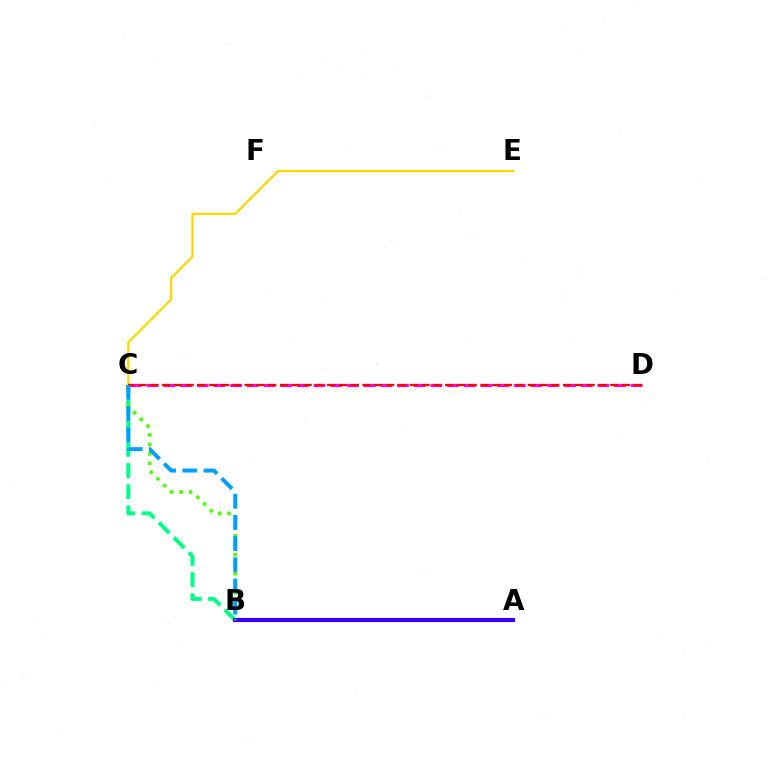{('B', 'C'): [{'color': '#00ff86', 'line_style': 'dashed', 'thickness': 2.88}, {'color': '#4fff00', 'line_style': 'dotted', 'thickness': 2.58}, {'color': '#009eff', 'line_style': 'dashed', 'thickness': 2.88}], ('C', 'D'): [{'color': '#ff00ed', 'line_style': 'dashed', 'thickness': 2.27}, {'color': '#ff0000', 'line_style': 'dashed', 'thickness': 1.6}], ('A', 'B'): [{'color': '#3700ff', 'line_style': 'solid', 'thickness': 2.99}], ('C', 'E'): [{'color': '#ffd500', 'line_style': 'solid', 'thickness': 1.62}]}